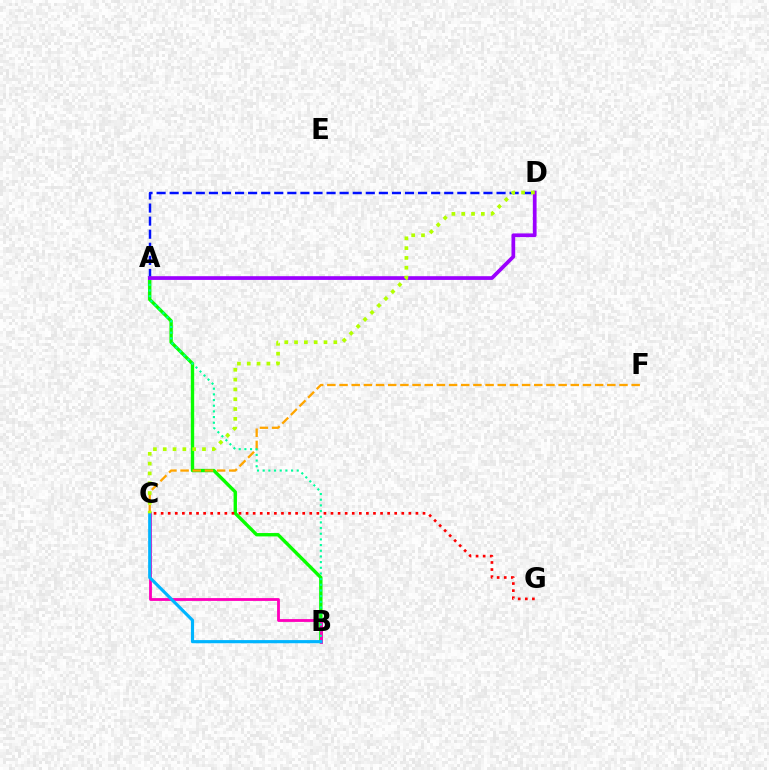{('A', 'D'): [{'color': '#0010ff', 'line_style': 'dashed', 'thickness': 1.78}, {'color': '#9b00ff', 'line_style': 'solid', 'thickness': 2.68}], ('A', 'B'): [{'color': '#08ff00', 'line_style': 'solid', 'thickness': 2.43}, {'color': '#00ff9d', 'line_style': 'dotted', 'thickness': 1.54}], ('C', 'F'): [{'color': '#ffa500', 'line_style': 'dashed', 'thickness': 1.65}], ('B', 'C'): [{'color': '#ff00bd', 'line_style': 'solid', 'thickness': 2.04}, {'color': '#00b5ff', 'line_style': 'solid', 'thickness': 2.27}], ('C', 'G'): [{'color': '#ff0000', 'line_style': 'dotted', 'thickness': 1.92}], ('C', 'D'): [{'color': '#b3ff00', 'line_style': 'dotted', 'thickness': 2.67}]}